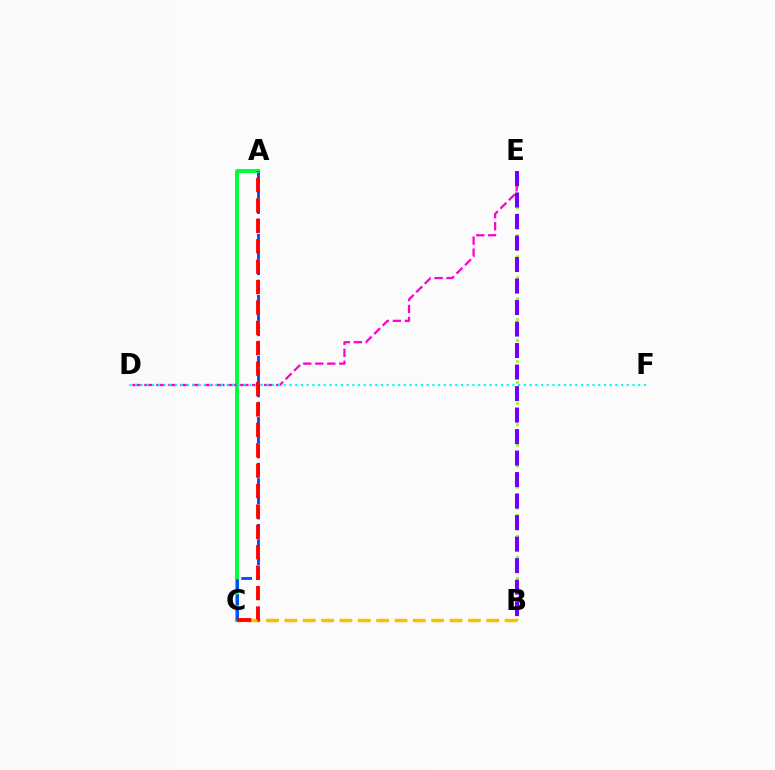{('A', 'C'): [{'color': '#00ff39', 'line_style': 'solid', 'thickness': 2.82}, {'color': '#004bff', 'line_style': 'dashed', 'thickness': 2.07}, {'color': '#ff0000', 'line_style': 'dashed', 'thickness': 2.77}], ('B', 'C'): [{'color': '#ffbd00', 'line_style': 'dashed', 'thickness': 2.49}], ('B', 'E'): [{'color': '#84ff00', 'line_style': 'dotted', 'thickness': 1.9}, {'color': '#7200ff', 'line_style': 'dashed', 'thickness': 2.92}], ('D', 'E'): [{'color': '#ff00cf', 'line_style': 'dashed', 'thickness': 1.63}], ('D', 'F'): [{'color': '#00fff6', 'line_style': 'dotted', 'thickness': 1.55}]}